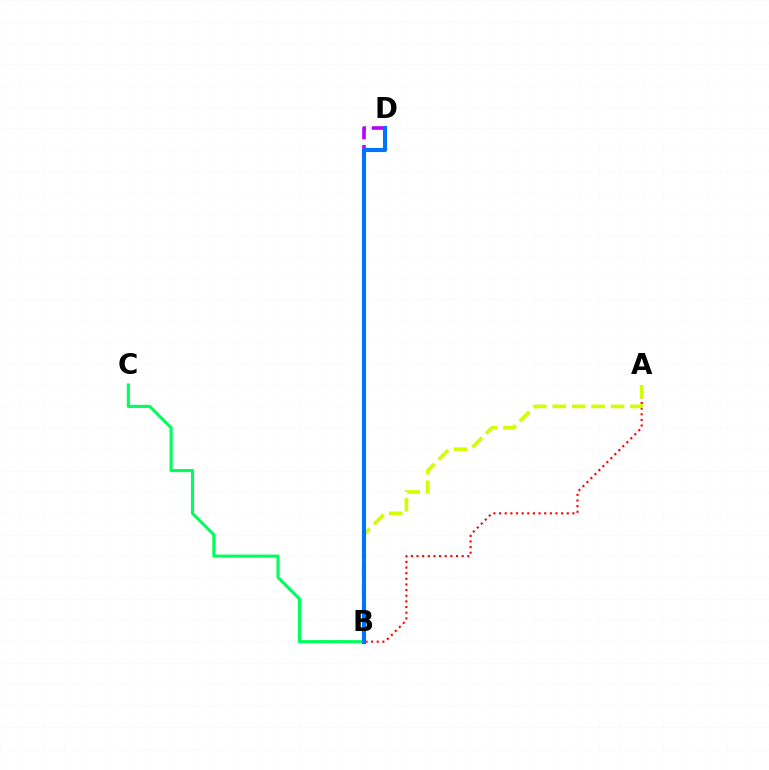{('B', 'C'): [{'color': '#00ff5c', 'line_style': 'solid', 'thickness': 2.24}], ('B', 'D'): [{'color': '#b900ff', 'line_style': 'dashed', 'thickness': 2.59}, {'color': '#0074ff', 'line_style': 'solid', 'thickness': 2.95}], ('A', 'B'): [{'color': '#ff0000', 'line_style': 'dotted', 'thickness': 1.53}, {'color': '#d1ff00', 'line_style': 'dashed', 'thickness': 2.64}]}